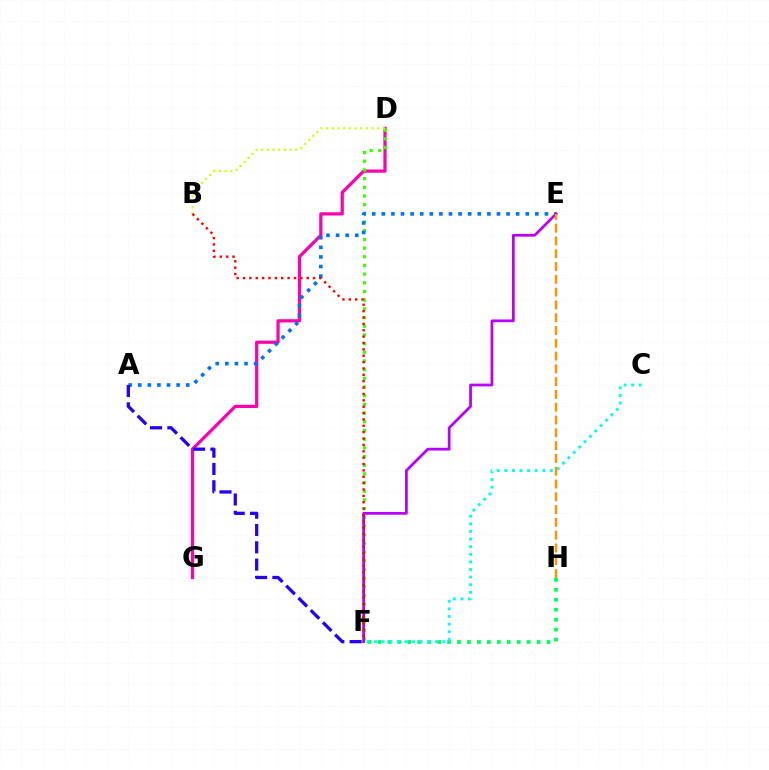{('D', 'G'): [{'color': '#ff00ac', 'line_style': 'solid', 'thickness': 2.32}], ('D', 'F'): [{'color': '#3dff00', 'line_style': 'dotted', 'thickness': 2.36}], ('F', 'H'): [{'color': '#00ff5c', 'line_style': 'dotted', 'thickness': 2.7}], ('C', 'F'): [{'color': '#00fff6', 'line_style': 'dotted', 'thickness': 2.07}], ('A', 'E'): [{'color': '#0074ff', 'line_style': 'dotted', 'thickness': 2.61}], ('E', 'F'): [{'color': '#b900ff', 'line_style': 'solid', 'thickness': 1.98}], ('B', 'D'): [{'color': '#d1ff00', 'line_style': 'dotted', 'thickness': 1.54}], ('A', 'F'): [{'color': '#2500ff', 'line_style': 'dashed', 'thickness': 2.35}], ('B', 'F'): [{'color': '#ff0000', 'line_style': 'dotted', 'thickness': 1.73}], ('E', 'H'): [{'color': '#ff9400', 'line_style': 'dashed', 'thickness': 1.74}]}